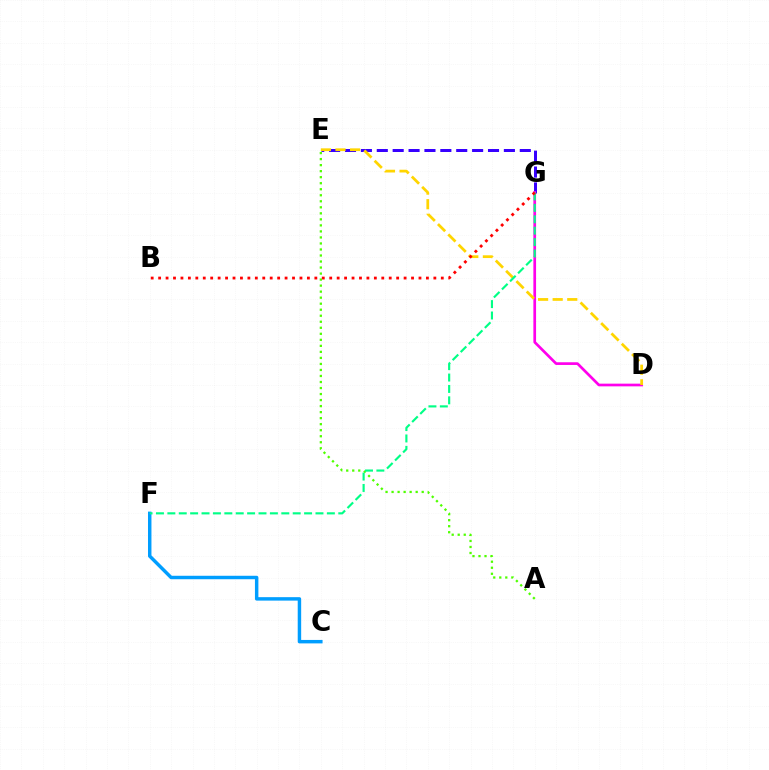{('C', 'F'): [{'color': '#009eff', 'line_style': 'solid', 'thickness': 2.48}], ('E', 'G'): [{'color': '#3700ff', 'line_style': 'dashed', 'thickness': 2.16}], ('D', 'G'): [{'color': '#ff00ed', 'line_style': 'solid', 'thickness': 1.94}], ('A', 'E'): [{'color': '#4fff00', 'line_style': 'dotted', 'thickness': 1.64}], ('D', 'E'): [{'color': '#ffd500', 'line_style': 'dashed', 'thickness': 1.98}], ('F', 'G'): [{'color': '#00ff86', 'line_style': 'dashed', 'thickness': 1.55}], ('B', 'G'): [{'color': '#ff0000', 'line_style': 'dotted', 'thickness': 2.02}]}